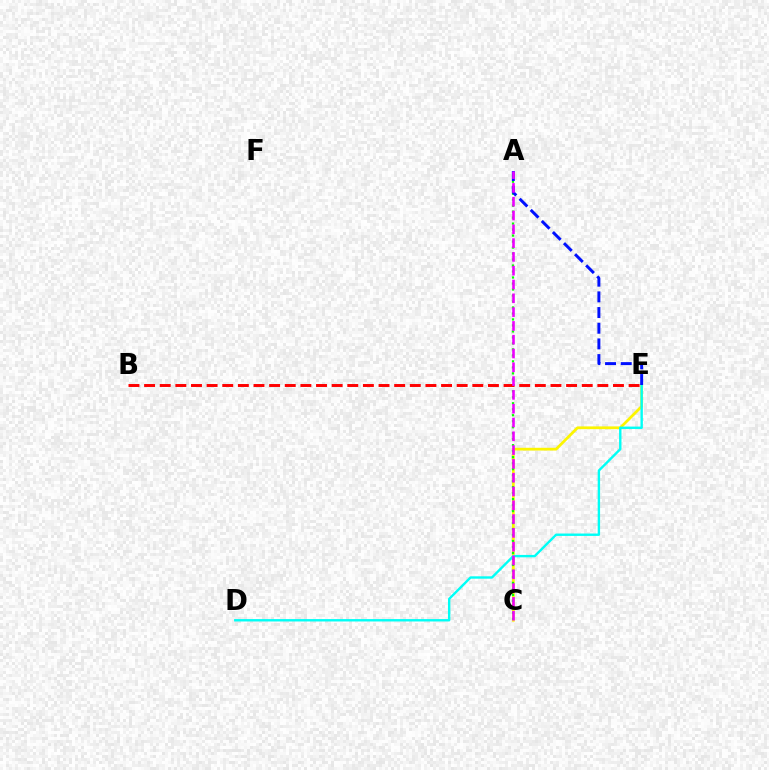{('C', 'E'): [{'color': '#fcf500', 'line_style': 'solid', 'thickness': 1.99}], ('A', 'C'): [{'color': '#08ff00', 'line_style': 'dotted', 'thickness': 1.63}, {'color': '#ee00ff', 'line_style': 'dashed', 'thickness': 1.87}], ('B', 'E'): [{'color': '#ff0000', 'line_style': 'dashed', 'thickness': 2.12}], ('D', 'E'): [{'color': '#00fff6', 'line_style': 'solid', 'thickness': 1.72}], ('A', 'E'): [{'color': '#0010ff', 'line_style': 'dashed', 'thickness': 2.13}]}